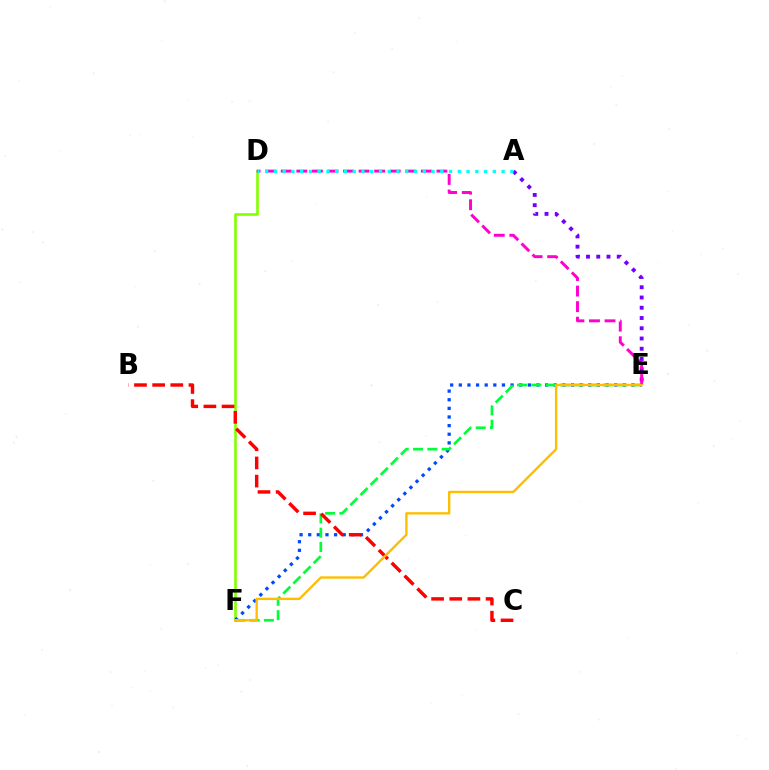{('D', 'F'): [{'color': '#84ff00', 'line_style': 'solid', 'thickness': 1.9}], ('A', 'E'): [{'color': '#7200ff', 'line_style': 'dotted', 'thickness': 2.78}], ('D', 'E'): [{'color': '#ff00cf', 'line_style': 'dashed', 'thickness': 2.12}], ('E', 'F'): [{'color': '#004bff', 'line_style': 'dotted', 'thickness': 2.34}, {'color': '#00ff39', 'line_style': 'dashed', 'thickness': 1.94}, {'color': '#ffbd00', 'line_style': 'solid', 'thickness': 1.7}], ('A', 'D'): [{'color': '#00fff6', 'line_style': 'dotted', 'thickness': 2.38}], ('B', 'C'): [{'color': '#ff0000', 'line_style': 'dashed', 'thickness': 2.47}]}